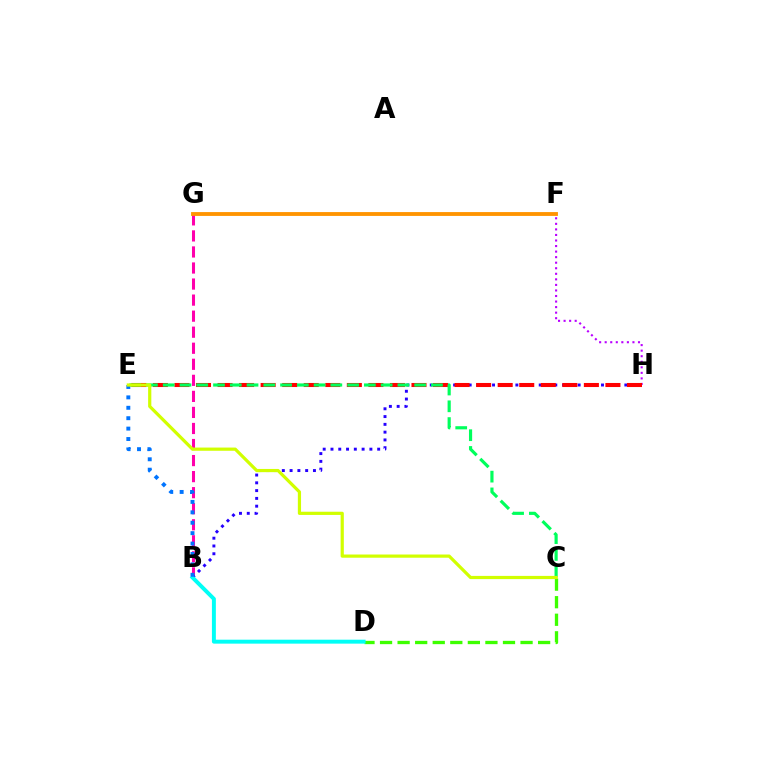{('B', 'G'): [{'color': '#ff00ac', 'line_style': 'dashed', 'thickness': 2.18}], ('C', 'D'): [{'color': '#3dff00', 'line_style': 'dashed', 'thickness': 2.39}], ('F', 'G'): [{'color': '#ff9400', 'line_style': 'solid', 'thickness': 2.77}], ('B', 'H'): [{'color': '#2500ff', 'line_style': 'dotted', 'thickness': 2.11}], ('F', 'H'): [{'color': '#b900ff', 'line_style': 'dotted', 'thickness': 1.51}], ('E', 'H'): [{'color': '#ff0000', 'line_style': 'dashed', 'thickness': 2.93}], ('B', 'D'): [{'color': '#00fff6', 'line_style': 'solid', 'thickness': 2.84}], ('C', 'E'): [{'color': '#00ff5c', 'line_style': 'dashed', 'thickness': 2.28}, {'color': '#d1ff00', 'line_style': 'solid', 'thickness': 2.31}], ('B', 'E'): [{'color': '#0074ff', 'line_style': 'dotted', 'thickness': 2.83}]}